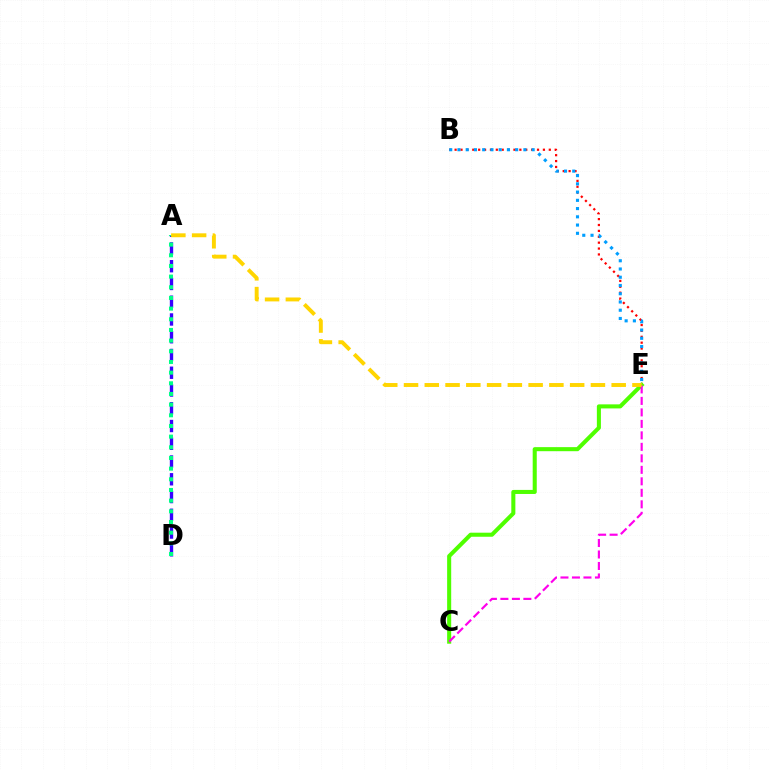{('B', 'E'): [{'color': '#ff0000', 'line_style': 'dotted', 'thickness': 1.6}, {'color': '#009eff', 'line_style': 'dotted', 'thickness': 2.24}], ('A', 'D'): [{'color': '#3700ff', 'line_style': 'dashed', 'thickness': 2.41}, {'color': '#00ff86', 'line_style': 'dotted', 'thickness': 2.9}], ('C', 'E'): [{'color': '#4fff00', 'line_style': 'solid', 'thickness': 2.92}, {'color': '#ff00ed', 'line_style': 'dashed', 'thickness': 1.56}], ('A', 'E'): [{'color': '#ffd500', 'line_style': 'dashed', 'thickness': 2.82}]}